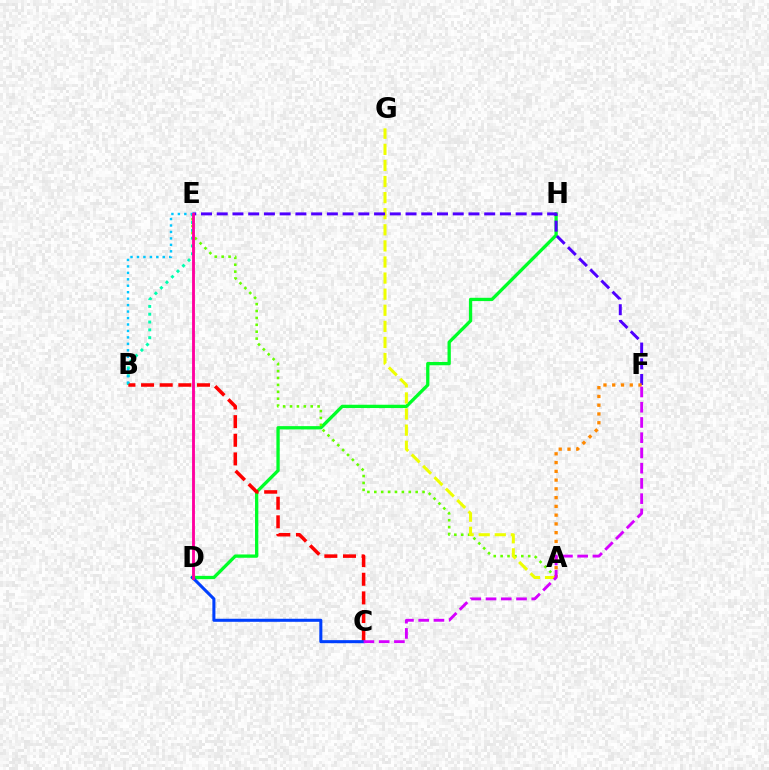{('D', 'H'): [{'color': '#00ff27', 'line_style': 'solid', 'thickness': 2.37}], ('A', 'E'): [{'color': '#66ff00', 'line_style': 'dotted', 'thickness': 1.87}], ('B', 'E'): [{'color': '#00ffaf', 'line_style': 'dotted', 'thickness': 2.12}, {'color': '#00c7ff', 'line_style': 'dotted', 'thickness': 1.75}], ('B', 'C'): [{'color': '#ff0000', 'line_style': 'dashed', 'thickness': 2.53}], ('A', 'G'): [{'color': '#eeff00', 'line_style': 'dashed', 'thickness': 2.19}], ('E', 'F'): [{'color': '#4f00ff', 'line_style': 'dashed', 'thickness': 2.14}], ('C', 'D'): [{'color': '#003fff', 'line_style': 'solid', 'thickness': 2.19}], ('A', 'F'): [{'color': '#ff8800', 'line_style': 'dotted', 'thickness': 2.38}], ('C', 'F'): [{'color': '#d600ff', 'line_style': 'dashed', 'thickness': 2.07}], ('D', 'E'): [{'color': '#ff00a0', 'line_style': 'solid', 'thickness': 2.06}]}